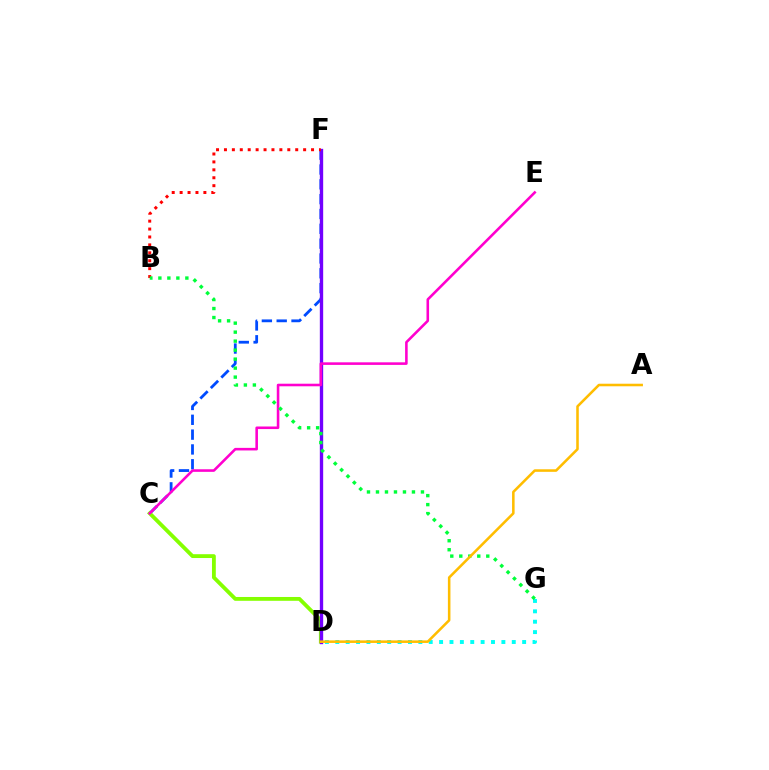{('D', 'G'): [{'color': '#00fff6', 'line_style': 'dotted', 'thickness': 2.82}], ('C', 'F'): [{'color': '#004bff', 'line_style': 'dashed', 'thickness': 2.01}], ('C', 'D'): [{'color': '#84ff00', 'line_style': 'solid', 'thickness': 2.76}], ('D', 'F'): [{'color': '#7200ff', 'line_style': 'solid', 'thickness': 2.41}], ('B', 'F'): [{'color': '#ff0000', 'line_style': 'dotted', 'thickness': 2.15}], ('C', 'E'): [{'color': '#ff00cf', 'line_style': 'solid', 'thickness': 1.86}], ('B', 'G'): [{'color': '#00ff39', 'line_style': 'dotted', 'thickness': 2.44}], ('A', 'D'): [{'color': '#ffbd00', 'line_style': 'solid', 'thickness': 1.84}]}